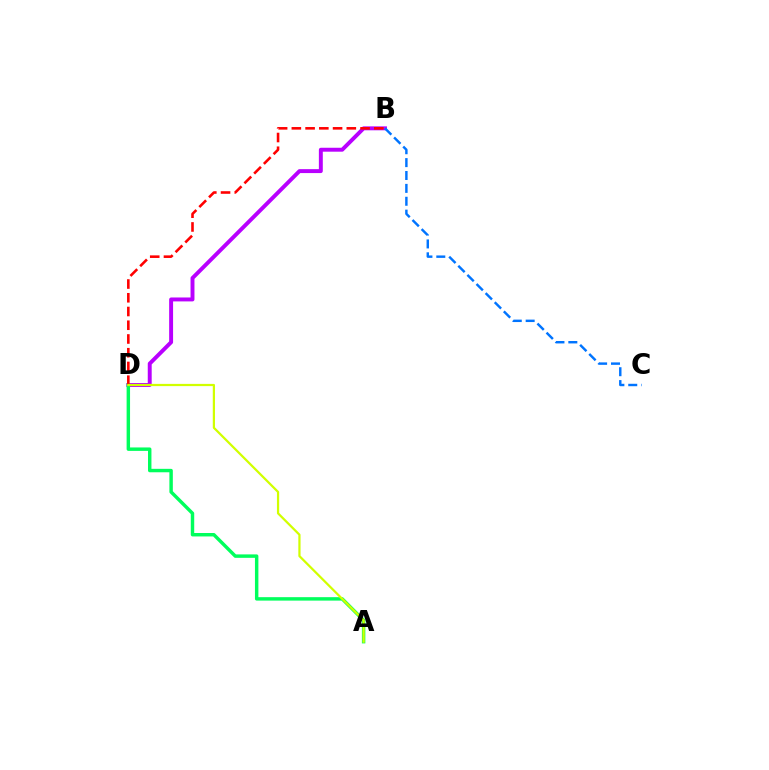{('B', 'D'): [{'color': '#b900ff', 'line_style': 'solid', 'thickness': 2.83}, {'color': '#ff0000', 'line_style': 'dashed', 'thickness': 1.87}], ('A', 'D'): [{'color': '#00ff5c', 'line_style': 'solid', 'thickness': 2.48}, {'color': '#d1ff00', 'line_style': 'solid', 'thickness': 1.6}], ('B', 'C'): [{'color': '#0074ff', 'line_style': 'dashed', 'thickness': 1.75}]}